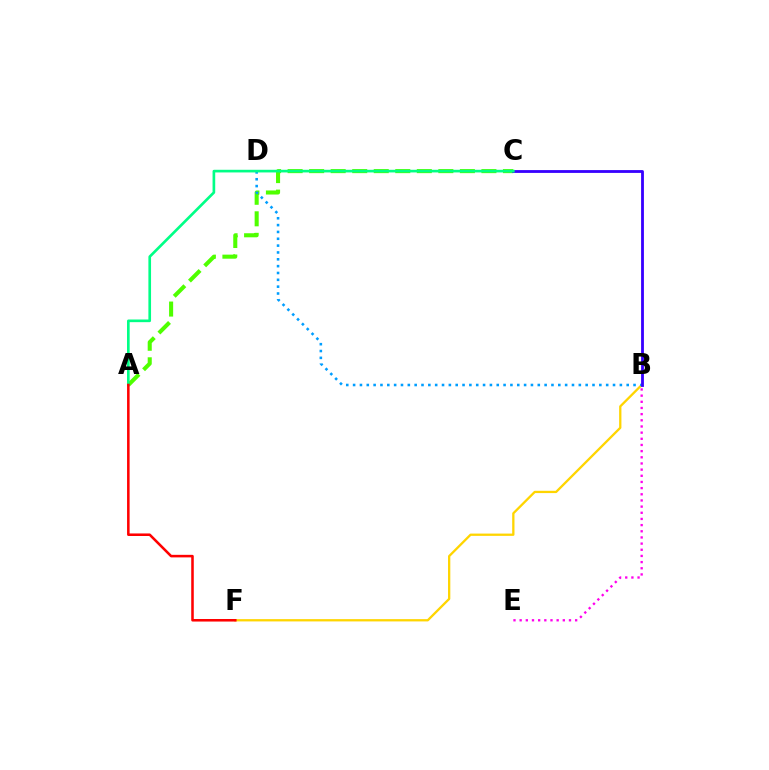{('A', 'C'): [{'color': '#4fff00', 'line_style': 'dashed', 'thickness': 2.93}, {'color': '#00ff86', 'line_style': 'solid', 'thickness': 1.91}], ('B', 'F'): [{'color': '#ffd500', 'line_style': 'solid', 'thickness': 1.65}], ('B', 'D'): [{'color': '#009eff', 'line_style': 'dotted', 'thickness': 1.86}], ('B', 'C'): [{'color': '#3700ff', 'line_style': 'solid', 'thickness': 2.02}], ('A', 'F'): [{'color': '#ff0000', 'line_style': 'solid', 'thickness': 1.83}], ('B', 'E'): [{'color': '#ff00ed', 'line_style': 'dotted', 'thickness': 1.68}]}